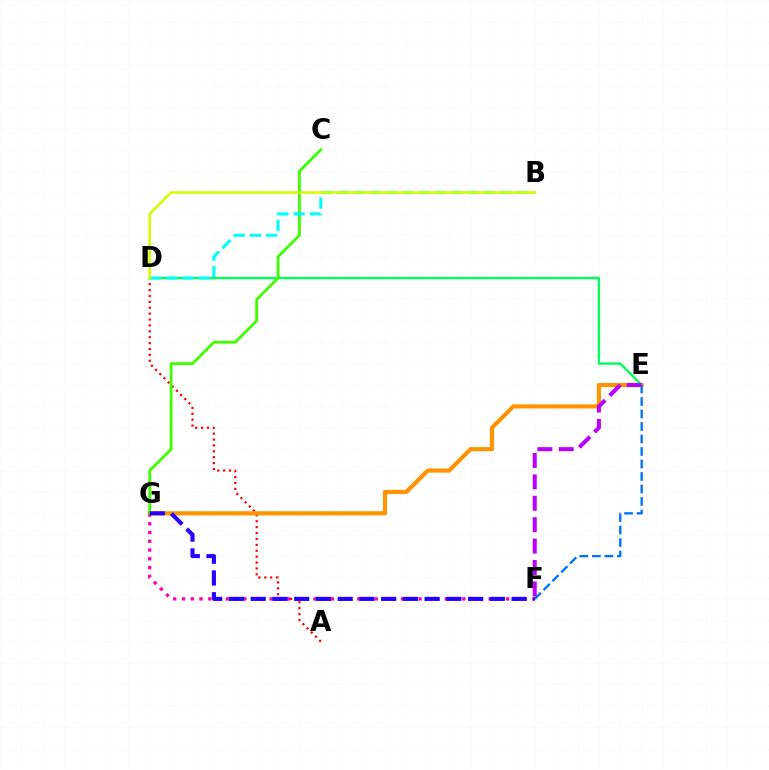{('A', 'D'): [{'color': '#ff0000', 'line_style': 'dotted', 'thickness': 1.6}], ('E', 'G'): [{'color': '#ff9400', 'line_style': 'solid', 'thickness': 2.99}], ('F', 'G'): [{'color': '#ff00ac', 'line_style': 'dotted', 'thickness': 2.38}, {'color': '#2500ff', 'line_style': 'dashed', 'thickness': 2.95}], ('D', 'E'): [{'color': '#00ff5c', 'line_style': 'solid', 'thickness': 1.69}], ('E', 'F'): [{'color': '#0074ff', 'line_style': 'dashed', 'thickness': 1.7}, {'color': '#b900ff', 'line_style': 'dashed', 'thickness': 2.91}], ('C', 'G'): [{'color': '#3dff00', 'line_style': 'solid', 'thickness': 2.01}], ('B', 'D'): [{'color': '#00fff6', 'line_style': 'dashed', 'thickness': 2.21}, {'color': '#d1ff00', 'line_style': 'solid', 'thickness': 1.87}]}